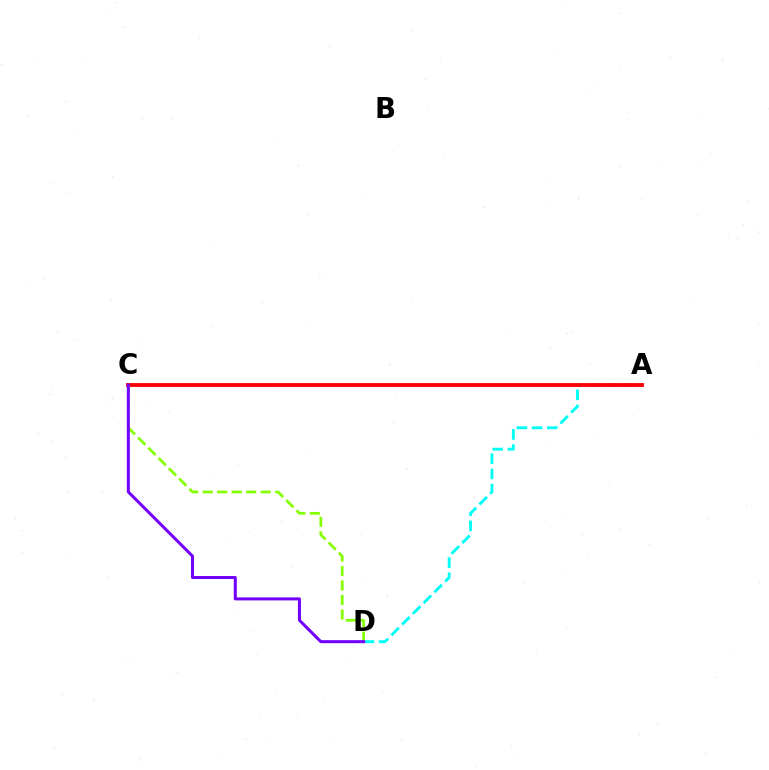{('A', 'D'): [{'color': '#00fff6', 'line_style': 'dashed', 'thickness': 2.07}], ('C', 'D'): [{'color': '#84ff00', 'line_style': 'dashed', 'thickness': 1.97}, {'color': '#7200ff', 'line_style': 'solid', 'thickness': 2.17}], ('A', 'C'): [{'color': '#ff0000', 'line_style': 'solid', 'thickness': 2.77}]}